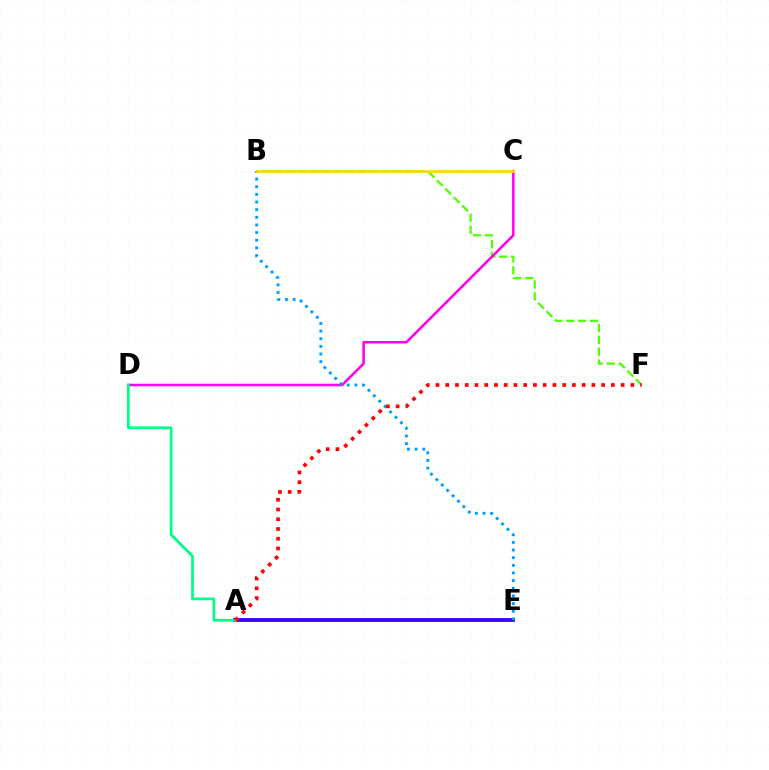{('A', 'E'): [{'color': '#3700ff', 'line_style': 'solid', 'thickness': 2.73}], ('B', 'F'): [{'color': '#4fff00', 'line_style': 'dashed', 'thickness': 1.61}], ('C', 'D'): [{'color': '#ff00ed', 'line_style': 'solid', 'thickness': 1.82}], ('B', 'E'): [{'color': '#009eff', 'line_style': 'dotted', 'thickness': 2.08}], ('A', 'D'): [{'color': '#00ff86', 'line_style': 'solid', 'thickness': 1.95}], ('A', 'F'): [{'color': '#ff0000', 'line_style': 'dotted', 'thickness': 2.65}], ('B', 'C'): [{'color': '#ffd500', 'line_style': 'solid', 'thickness': 1.88}]}